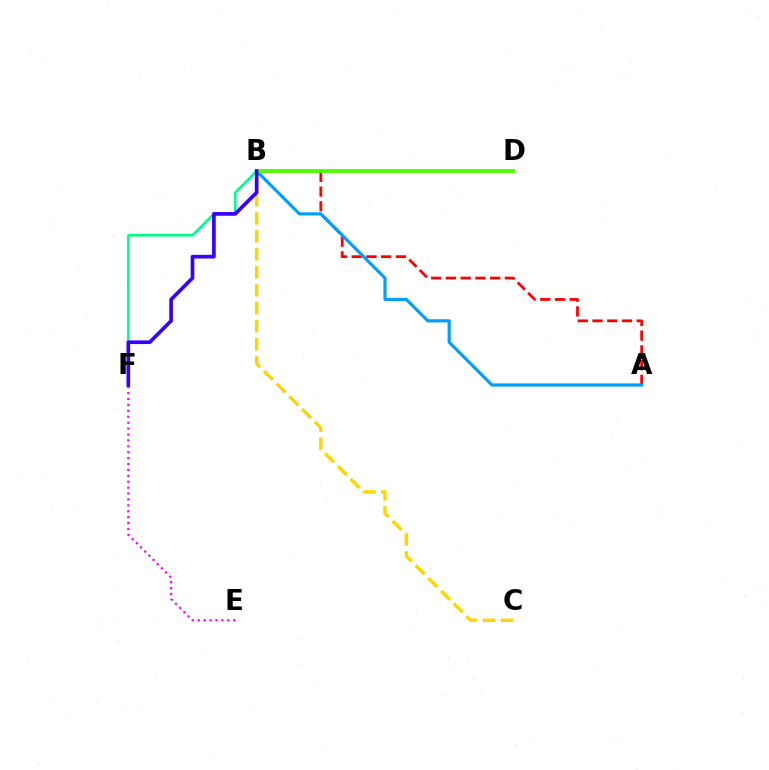{('B', 'C'): [{'color': '#ffd500', 'line_style': 'dashed', 'thickness': 2.44}], ('A', 'B'): [{'color': '#ff0000', 'line_style': 'dashed', 'thickness': 2.0}, {'color': '#009eff', 'line_style': 'solid', 'thickness': 2.29}], ('B', 'F'): [{'color': '#00ff86', 'line_style': 'solid', 'thickness': 1.84}, {'color': '#3700ff', 'line_style': 'solid', 'thickness': 2.64}], ('E', 'F'): [{'color': '#ff00ed', 'line_style': 'dotted', 'thickness': 1.61}], ('B', 'D'): [{'color': '#4fff00', 'line_style': 'solid', 'thickness': 2.77}]}